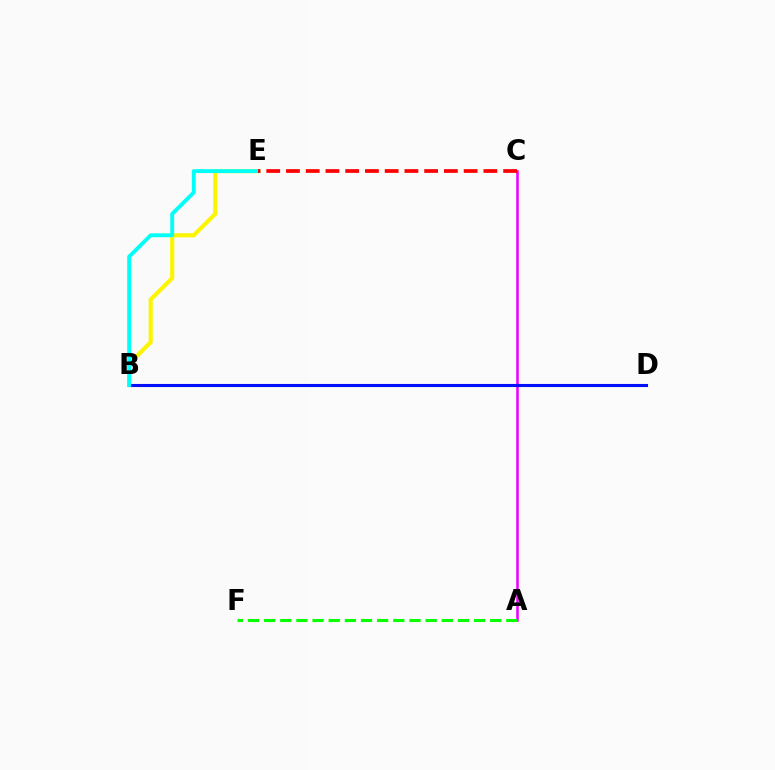{('B', 'E'): [{'color': '#fcf500', 'line_style': 'solid', 'thickness': 2.97}, {'color': '#00fff6', 'line_style': 'solid', 'thickness': 2.8}], ('A', 'C'): [{'color': '#ee00ff', 'line_style': 'solid', 'thickness': 1.84}], ('B', 'D'): [{'color': '#0010ff', 'line_style': 'solid', 'thickness': 2.22}], ('C', 'E'): [{'color': '#ff0000', 'line_style': 'dashed', 'thickness': 2.68}], ('A', 'F'): [{'color': '#08ff00', 'line_style': 'dashed', 'thickness': 2.19}]}